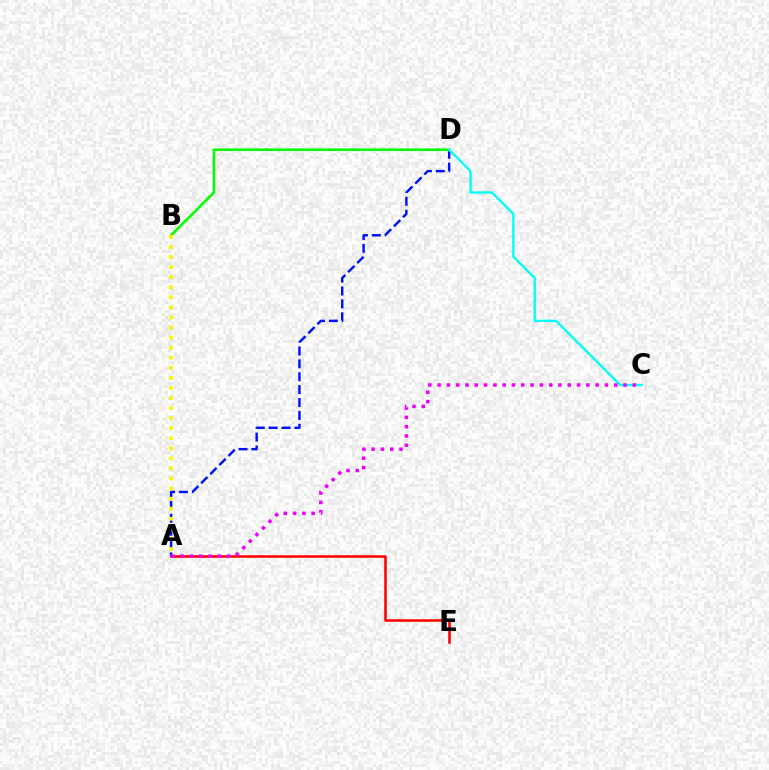{('A', 'D'): [{'color': '#0010ff', 'line_style': 'dashed', 'thickness': 1.75}], ('B', 'D'): [{'color': '#08ff00', 'line_style': 'solid', 'thickness': 1.87}], ('C', 'D'): [{'color': '#00fff6', 'line_style': 'solid', 'thickness': 1.68}], ('A', 'E'): [{'color': '#ff0000', 'line_style': 'solid', 'thickness': 1.84}], ('A', 'B'): [{'color': '#fcf500', 'line_style': 'dotted', 'thickness': 2.74}], ('A', 'C'): [{'color': '#ee00ff', 'line_style': 'dotted', 'thickness': 2.53}]}